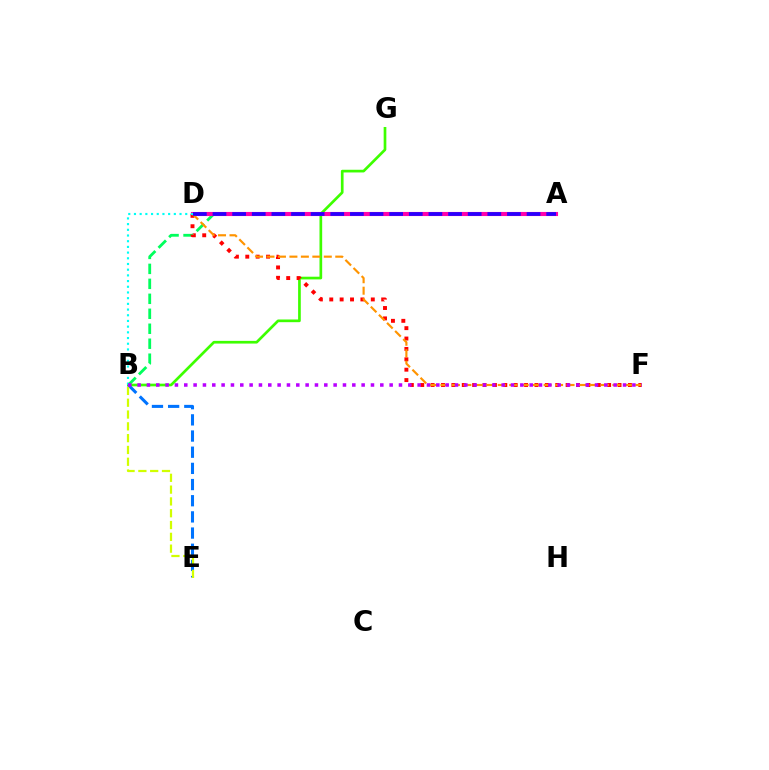{('A', 'B'): [{'color': '#00ff5c', 'line_style': 'dashed', 'thickness': 2.03}], ('B', 'G'): [{'color': '#3dff00', 'line_style': 'solid', 'thickness': 1.94}], ('B', 'E'): [{'color': '#0074ff', 'line_style': 'dashed', 'thickness': 2.2}, {'color': '#d1ff00', 'line_style': 'dashed', 'thickness': 1.6}], ('A', 'D'): [{'color': '#ff00ac', 'line_style': 'solid', 'thickness': 2.95}, {'color': '#2500ff', 'line_style': 'dashed', 'thickness': 2.67}], ('D', 'F'): [{'color': '#ff0000', 'line_style': 'dotted', 'thickness': 2.82}, {'color': '#ff9400', 'line_style': 'dashed', 'thickness': 1.56}], ('B', 'D'): [{'color': '#00fff6', 'line_style': 'dotted', 'thickness': 1.55}], ('B', 'F'): [{'color': '#b900ff', 'line_style': 'dotted', 'thickness': 2.54}]}